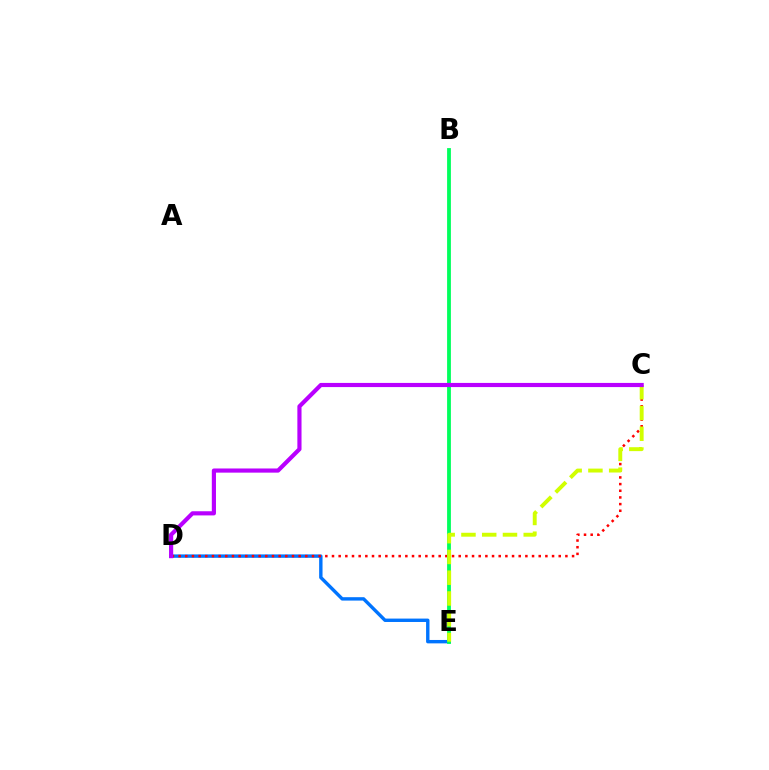{('D', 'E'): [{'color': '#0074ff', 'line_style': 'solid', 'thickness': 2.44}], ('C', 'D'): [{'color': '#ff0000', 'line_style': 'dotted', 'thickness': 1.81}, {'color': '#b900ff', 'line_style': 'solid', 'thickness': 2.99}], ('B', 'E'): [{'color': '#00ff5c', 'line_style': 'solid', 'thickness': 2.74}], ('C', 'E'): [{'color': '#d1ff00', 'line_style': 'dashed', 'thickness': 2.82}]}